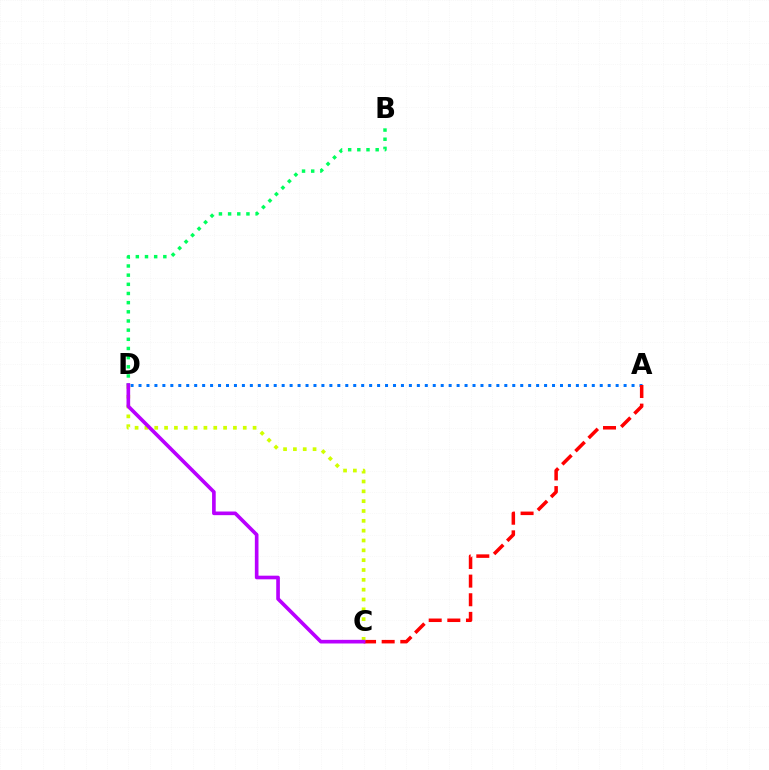{('A', 'D'): [{'color': '#0074ff', 'line_style': 'dotted', 'thickness': 2.16}], ('A', 'C'): [{'color': '#ff0000', 'line_style': 'dashed', 'thickness': 2.53}], ('C', 'D'): [{'color': '#d1ff00', 'line_style': 'dotted', 'thickness': 2.67}, {'color': '#b900ff', 'line_style': 'solid', 'thickness': 2.62}], ('B', 'D'): [{'color': '#00ff5c', 'line_style': 'dotted', 'thickness': 2.49}]}